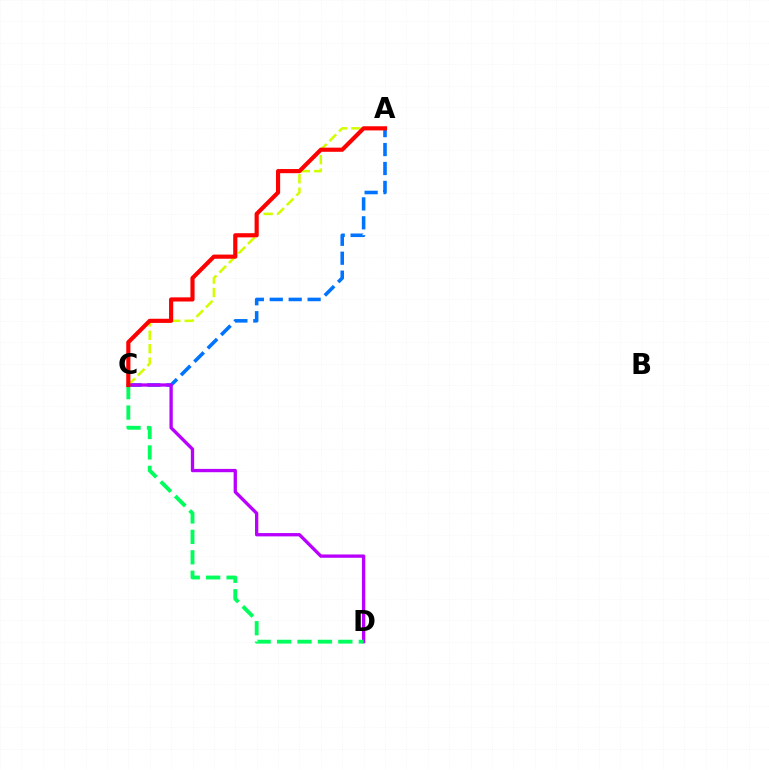{('A', 'C'): [{'color': '#0074ff', 'line_style': 'dashed', 'thickness': 2.57}, {'color': '#d1ff00', 'line_style': 'dashed', 'thickness': 1.83}, {'color': '#ff0000', 'line_style': 'solid', 'thickness': 2.99}], ('C', 'D'): [{'color': '#b900ff', 'line_style': 'solid', 'thickness': 2.39}, {'color': '#00ff5c', 'line_style': 'dashed', 'thickness': 2.78}]}